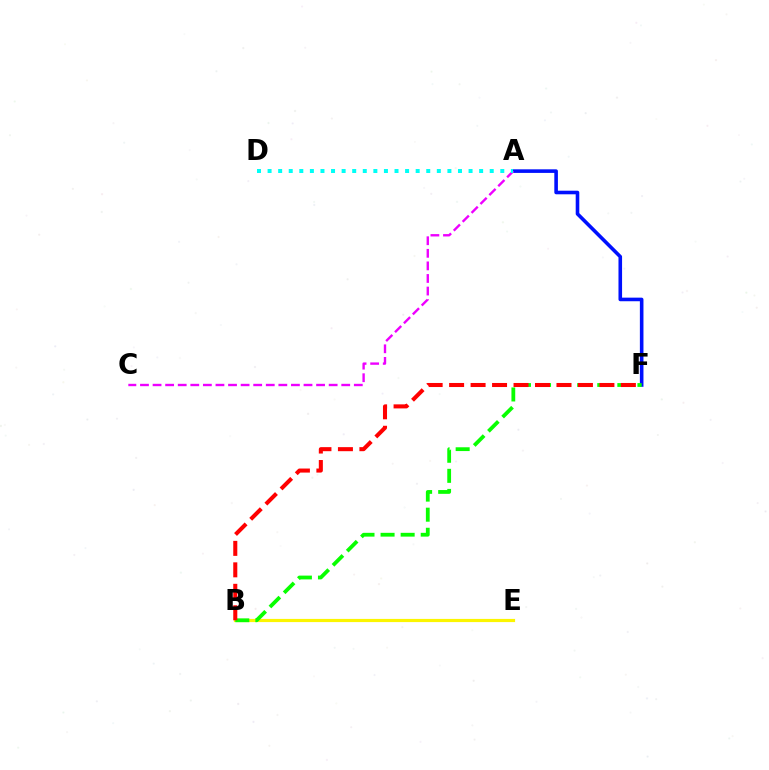{('B', 'E'): [{'color': '#fcf500', 'line_style': 'solid', 'thickness': 2.29}], ('A', 'F'): [{'color': '#0010ff', 'line_style': 'solid', 'thickness': 2.59}], ('A', 'C'): [{'color': '#ee00ff', 'line_style': 'dashed', 'thickness': 1.71}], ('A', 'D'): [{'color': '#00fff6', 'line_style': 'dotted', 'thickness': 2.87}], ('B', 'F'): [{'color': '#08ff00', 'line_style': 'dashed', 'thickness': 2.73}, {'color': '#ff0000', 'line_style': 'dashed', 'thickness': 2.92}]}